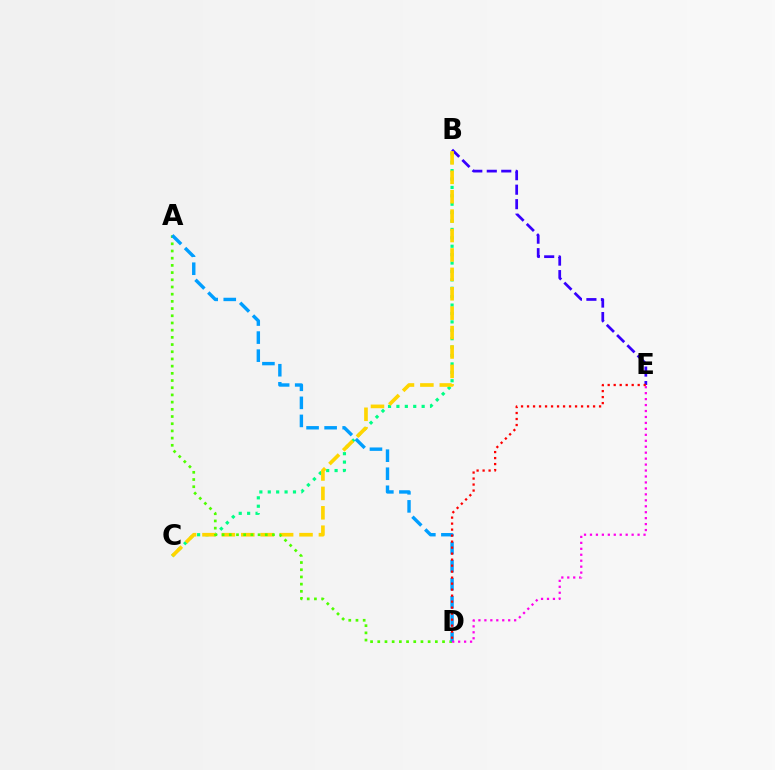{('B', 'E'): [{'color': '#3700ff', 'line_style': 'dashed', 'thickness': 1.97}], ('B', 'C'): [{'color': '#00ff86', 'line_style': 'dotted', 'thickness': 2.28}, {'color': '#ffd500', 'line_style': 'dashed', 'thickness': 2.64}], ('A', 'D'): [{'color': '#4fff00', 'line_style': 'dotted', 'thickness': 1.96}, {'color': '#009eff', 'line_style': 'dashed', 'thickness': 2.45}], ('D', 'E'): [{'color': '#ff00ed', 'line_style': 'dotted', 'thickness': 1.62}, {'color': '#ff0000', 'line_style': 'dotted', 'thickness': 1.63}]}